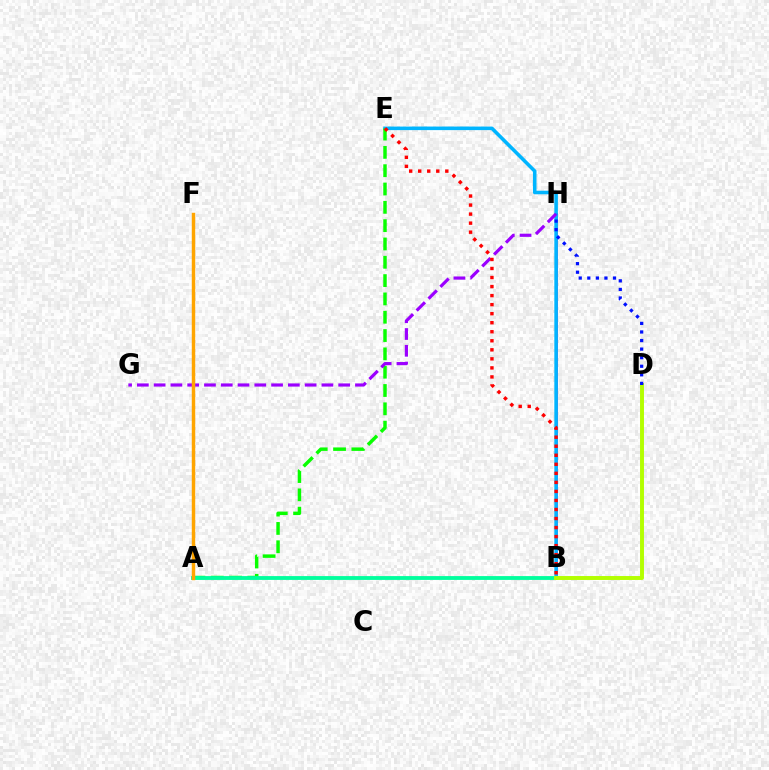{('B', 'H'): [{'color': '#ff00bd', 'line_style': 'solid', 'thickness': 2.05}], ('B', 'E'): [{'color': '#00b5ff', 'line_style': 'solid', 'thickness': 2.56}, {'color': '#ff0000', 'line_style': 'dotted', 'thickness': 2.45}], ('A', 'E'): [{'color': '#08ff00', 'line_style': 'dashed', 'thickness': 2.49}], ('A', 'B'): [{'color': '#00ff9d', 'line_style': 'solid', 'thickness': 2.75}], ('G', 'H'): [{'color': '#9b00ff', 'line_style': 'dashed', 'thickness': 2.28}], ('B', 'D'): [{'color': '#b3ff00', 'line_style': 'solid', 'thickness': 2.83}], ('A', 'F'): [{'color': '#ffa500', 'line_style': 'solid', 'thickness': 2.48}], ('D', 'H'): [{'color': '#0010ff', 'line_style': 'dotted', 'thickness': 2.33}]}